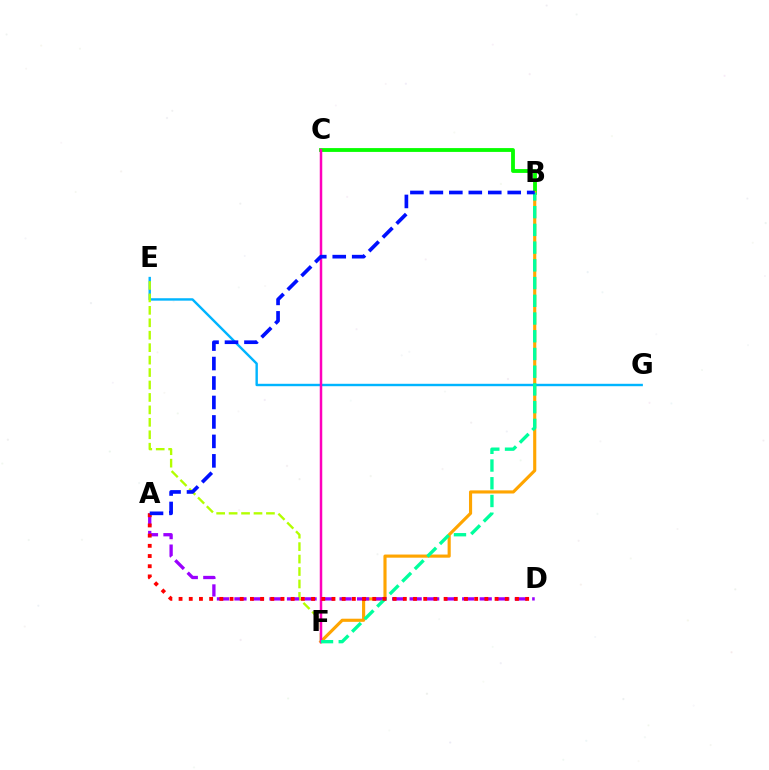{('B', 'C'): [{'color': '#08ff00', 'line_style': 'solid', 'thickness': 2.75}], ('B', 'F'): [{'color': '#ffa500', 'line_style': 'solid', 'thickness': 2.26}, {'color': '#00ff9d', 'line_style': 'dashed', 'thickness': 2.41}], ('E', 'G'): [{'color': '#00b5ff', 'line_style': 'solid', 'thickness': 1.74}], ('E', 'F'): [{'color': '#b3ff00', 'line_style': 'dashed', 'thickness': 1.69}], ('A', 'D'): [{'color': '#9b00ff', 'line_style': 'dashed', 'thickness': 2.38}, {'color': '#ff0000', 'line_style': 'dotted', 'thickness': 2.77}], ('C', 'F'): [{'color': '#ff00bd', 'line_style': 'solid', 'thickness': 1.8}], ('A', 'B'): [{'color': '#0010ff', 'line_style': 'dashed', 'thickness': 2.64}]}